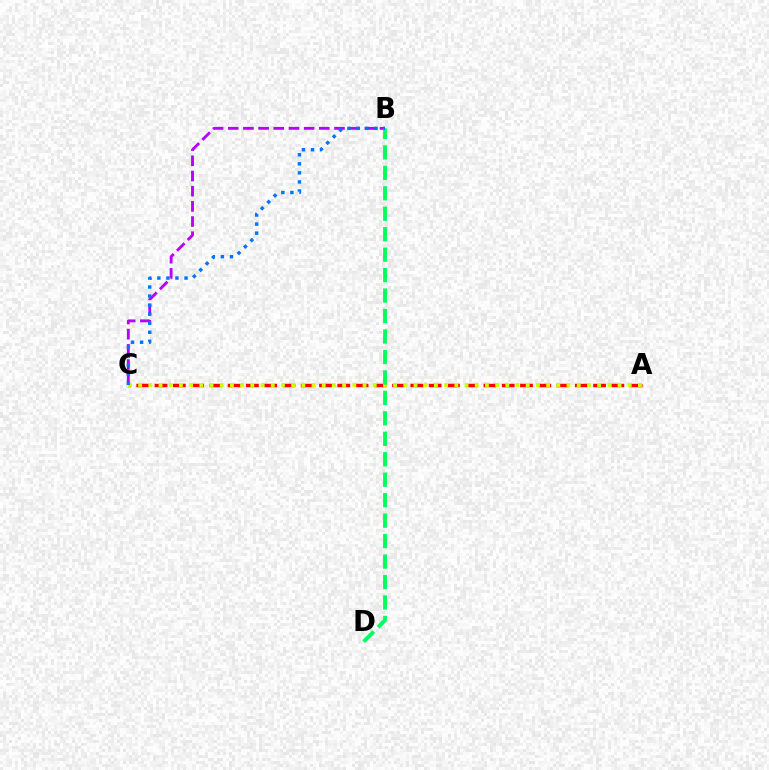{('A', 'C'): [{'color': '#ff0000', 'line_style': 'dashed', 'thickness': 2.48}, {'color': '#d1ff00', 'line_style': 'dotted', 'thickness': 2.77}], ('B', 'C'): [{'color': '#b900ff', 'line_style': 'dashed', 'thickness': 2.06}, {'color': '#0074ff', 'line_style': 'dotted', 'thickness': 2.46}], ('B', 'D'): [{'color': '#00ff5c', 'line_style': 'dashed', 'thickness': 2.78}]}